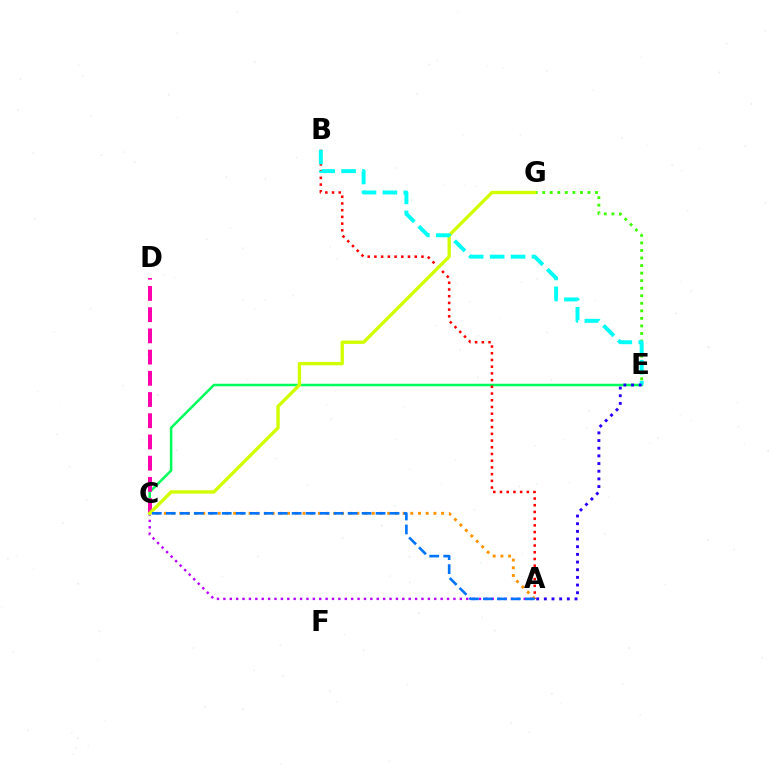{('C', 'E'): [{'color': '#00ff5c', 'line_style': 'solid', 'thickness': 1.81}], ('E', 'G'): [{'color': '#3dff00', 'line_style': 'dotted', 'thickness': 2.05}], ('A', 'C'): [{'color': '#b900ff', 'line_style': 'dotted', 'thickness': 1.74}, {'color': '#ff9400', 'line_style': 'dotted', 'thickness': 2.09}, {'color': '#0074ff', 'line_style': 'dashed', 'thickness': 1.9}], ('A', 'B'): [{'color': '#ff0000', 'line_style': 'dotted', 'thickness': 1.82}], ('C', 'D'): [{'color': '#ff00ac', 'line_style': 'dashed', 'thickness': 2.88}], ('C', 'G'): [{'color': '#d1ff00', 'line_style': 'solid', 'thickness': 2.42}], ('B', 'E'): [{'color': '#00fff6', 'line_style': 'dashed', 'thickness': 2.84}], ('A', 'E'): [{'color': '#2500ff', 'line_style': 'dotted', 'thickness': 2.08}]}